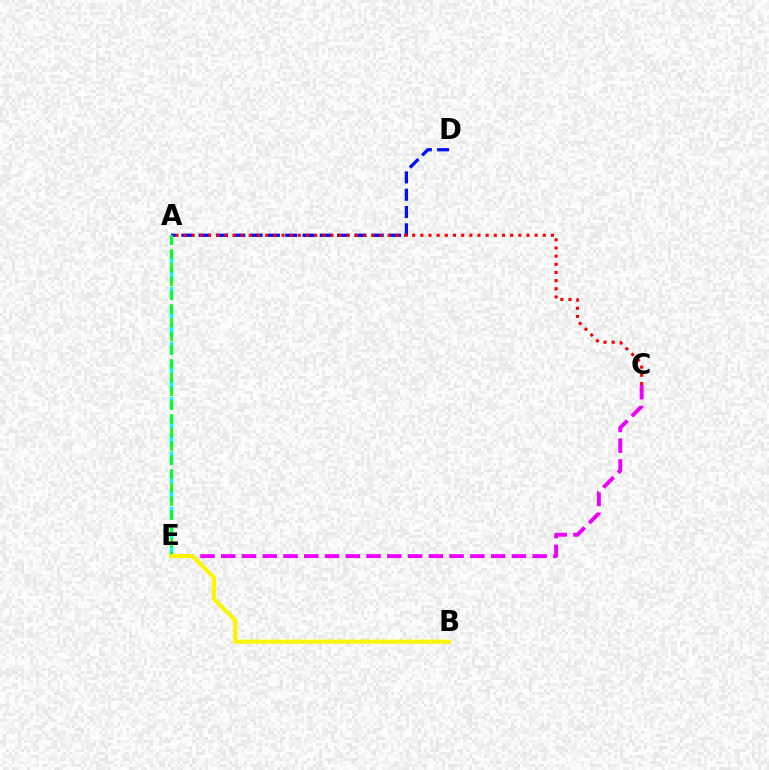{('A', 'D'): [{'color': '#0010ff', 'line_style': 'dashed', 'thickness': 2.35}], ('C', 'E'): [{'color': '#ee00ff', 'line_style': 'dashed', 'thickness': 2.82}], ('A', 'C'): [{'color': '#ff0000', 'line_style': 'dotted', 'thickness': 2.22}], ('A', 'E'): [{'color': '#00fff6', 'line_style': 'dashed', 'thickness': 2.49}, {'color': '#08ff00', 'line_style': 'dashed', 'thickness': 1.87}], ('B', 'E'): [{'color': '#fcf500', 'line_style': 'solid', 'thickness': 2.93}]}